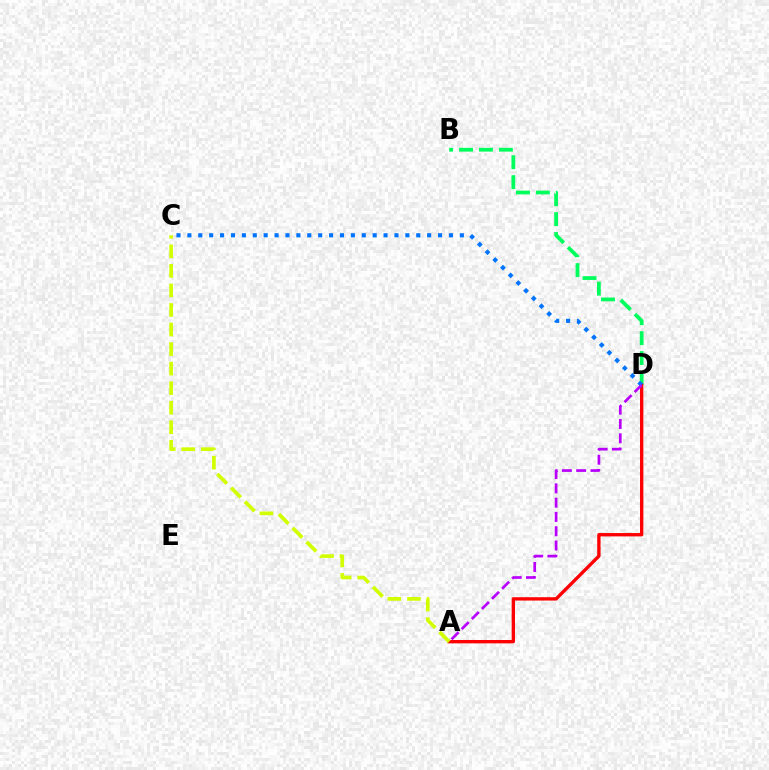{('B', 'D'): [{'color': '#00ff5c', 'line_style': 'dashed', 'thickness': 2.71}], ('A', 'D'): [{'color': '#ff0000', 'line_style': 'solid', 'thickness': 2.41}, {'color': '#b900ff', 'line_style': 'dashed', 'thickness': 1.94}], ('A', 'C'): [{'color': '#d1ff00', 'line_style': 'dashed', 'thickness': 2.66}], ('C', 'D'): [{'color': '#0074ff', 'line_style': 'dotted', 'thickness': 2.96}]}